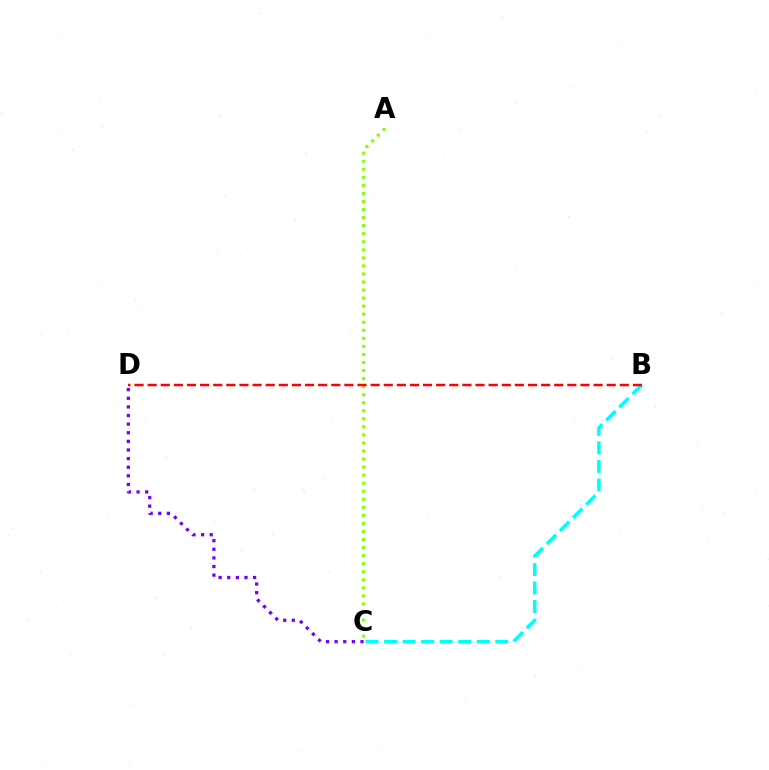{('B', 'C'): [{'color': '#00fff6', 'line_style': 'dashed', 'thickness': 2.52}], ('A', 'C'): [{'color': '#84ff00', 'line_style': 'dotted', 'thickness': 2.19}], ('C', 'D'): [{'color': '#7200ff', 'line_style': 'dotted', 'thickness': 2.34}], ('B', 'D'): [{'color': '#ff0000', 'line_style': 'dashed', 'thickness': 1.78}]}